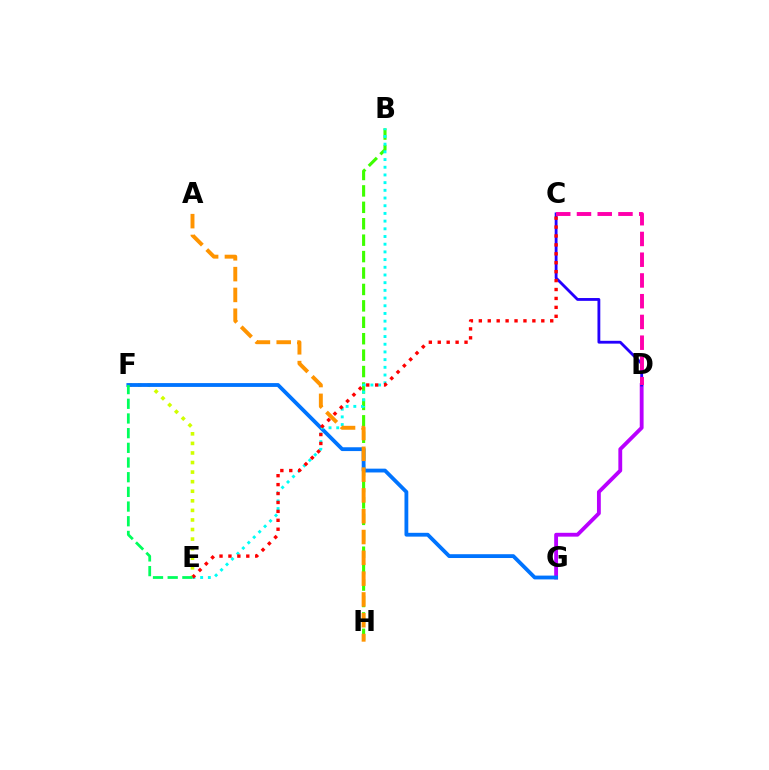{('B', 'H'): [{'color': '#3dff00', 'line_style': 'dashed', 'thickness': 2.23}], ('D', 'G'): [{'color': '#b900ff', 'line_style': 'solid', 'thickness': 2.76}], ('E', 'F'): [{'color': '#d1ff00', 'line_style': 'dotted', 'thickness': 2.6}, {'color': '#00ff5c', 'line_style': 'dashed', 'thickness': 1.99}], ('F', 'G'): [{'color': '#0074ff', 'line_style': 'solid', 'thickness': 2.74}], ('B', 'E'): [{'color': '#00fff6', 'line_style': 'dotted', 'thickness': 2.09}], ('C', 'D'): [{'color': '#2500ff', 'line_style': 'solid', 'thickness': 2.03}, {'color': '#ff00ac', 'line_style': 'dashed', 'thickness': 2.82}], ('C', 'E'): [{'color': '#ff0000', 'line_style': 'dotted', 'thickness': 2.42}], ('A', 'H'): [{'color': '#ff9400', 'line_style': 'dashed', 'thickness': 2.83}]}